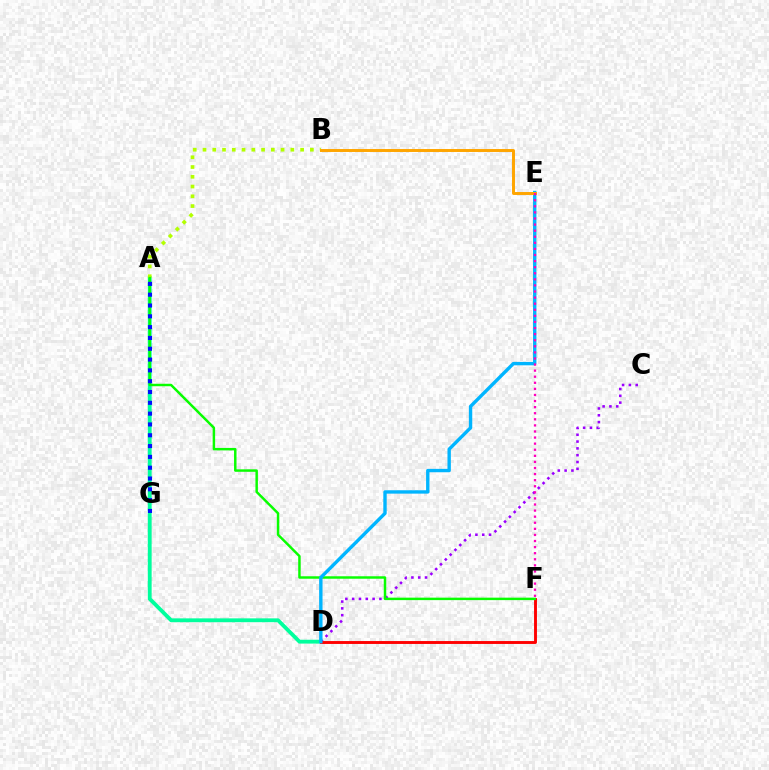{('A', 'D'): [{'color': '#00ff9d', 'line_style': 'solid', 'thickness': 2.76}], ('A', 'B'): [{'color': '#b3ff00', 'line_style': 'dotted', 'thickness': 2.65}], ('C', 'D'): [{'color': '#9b00ff', 'line_style': 'dotted', 'thickness': 1.85}], ('D', 'F'): [{'color': '#ff0000', 'line_style': 'solid', 'thickness': 2.09}], ('A', 'F'): [{'color': '#08ff00', 'line_style': 'solid', 'thickness': 1.78}], ('D', 'E'): [{'color': '#00b5ff', 'line_style': 'solid', 'thickness': 2.44}], ('B', 'E'): [{'color': '#ffa500', 'line_style': 'solid', 'thickness': 2.13}], ('A', 'G'): [{'color': '#0010ff', 'line_style': 'dotted', 'thickness': 2.94}], ('E', 'F'): [{'color': '#ff00bd', 'line_style': 'dotted', 'thickness': 1.65}]}